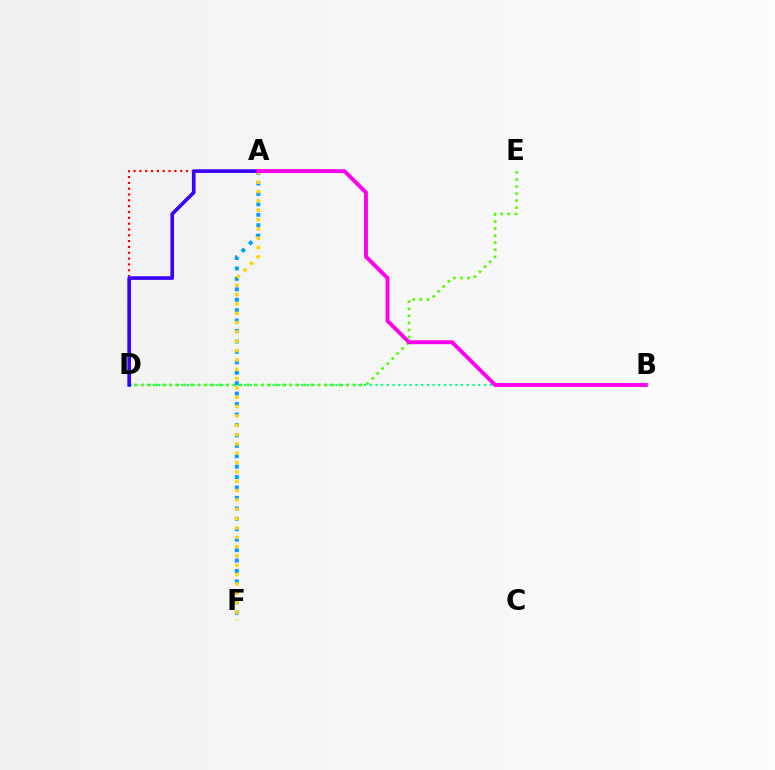{('B', 'D'): [{'color': '#00ff86', 'line_style': 'dotted', 'thickness': 1.55}], ('A', 'D'): [{'color': '#ff0000', 'line_style': 'dotted', 'thickness': 1.58}, {'color': '#3700ff', 'line_style': 'solid', 'thickness': 2.61}], ('D', 'E'): [{'color': '#4fff00', 'line_style': 'dotted', 'thickness': 1.92}], ('A', 'F'): [{'color': '#009eff', 'line_style': 'dotted', 'thickness': 2.83}, {'color': '#ffd500', 'line_style': 'dotted', 'thickness': 2.54}], ('A', 'B'): [{'color': '#ff00ed', 'line_style': 'solid', 'thickness': 2.81}]}